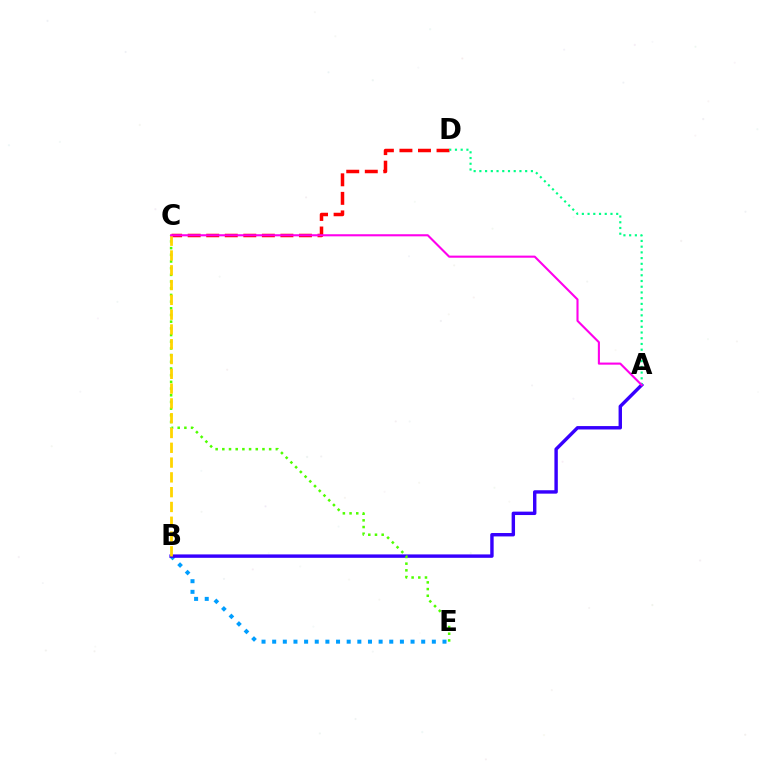{('C', 'D'): [{'color': '#ff0000', 'line_style': 'dashed', 'thickness': 2.52}], ('B', 'E'): [{'color': '#009eff', 'line_style': 'dotted', 'thickness': 2.89}], ('A', 'B'): [{'color': '#3700ff', 'line_style': 'solid', 'thickness': 2.46}], ('C', 'E'): [{'color': '#4fff00', 'line_style': 'dotted', 'thickness': 1.82}], ('A', 'D'): [{'color': '#00ff86', 'line_style': 'dotted', 'thickness': 1.56}], ('B', 'C'): [{'color': '#ffd500', 'line_style': 'dashed', 'thickness': 2.01}], ('A', 'C'): [{'color': '#ff00ed', 'line_style': 'solid', 'thickness': 1.52}]}